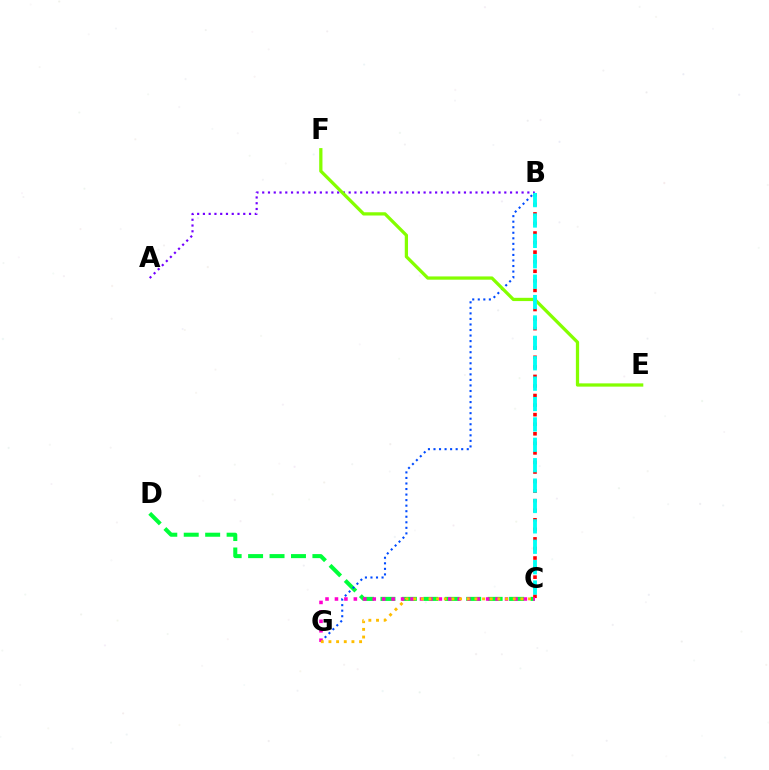{('A', 'B'): [{'color': '#7200ff', 'line_style': 'dotted', 'thickness': 1.57}], ('C', 'D'): [{'color': '#00ff39', 'line_style': 'dashed', 'thickness': 2.91}], ('B', 'C'): [{'color': '#ff0000', 'line_style': 'dotted', 'thickness': 2.6}, {'color': '#00fff6', 'line_style': 'dashed', 'thickness': 2.77}], ('B', 'G'): [{'color': '#004bff', 'line_style': 'dotted', 'thickness': 1.51}], ('E', 'F'): [{'color': '#84ff00', 'line_style': 'solid', 'thickness': 2.35}], ('C', 'G'): [{'color': '#ff00cf', 'line_style': 'dotted', 'thickness': 2.57}, {'color': '#ffbd00', 'line_style': 'dotted', 'thickness': 2.08}]}